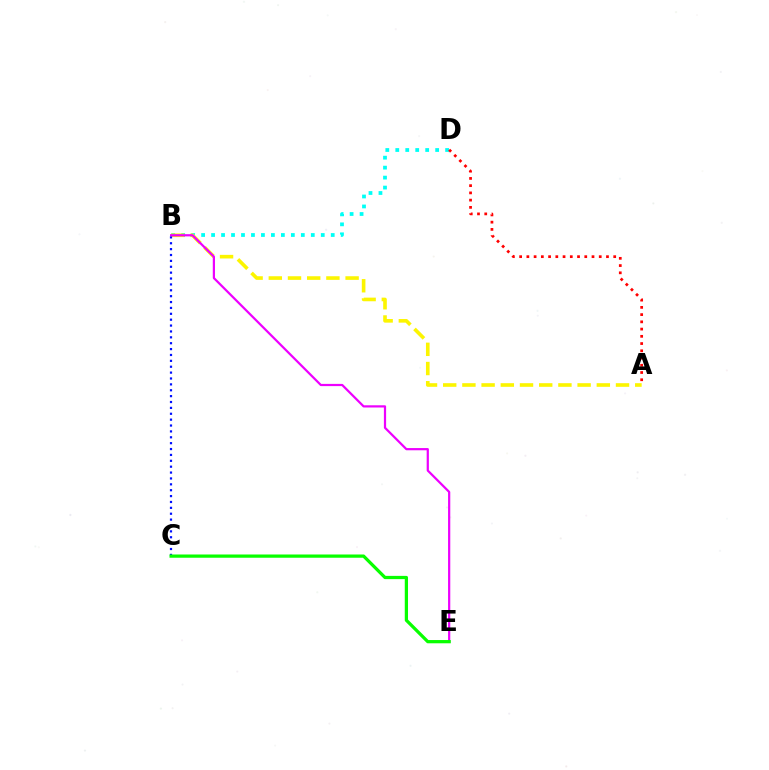{('B', 'D'): [{'color': '#00fff6', 'line_style': 'dotted', 'thickness': 2.71}], ('A', 'B'): [{'color': '#fcf500', 'line_style': 'dashed', 'thickness': 2.61}], ('B', 'C'): [{'color': '#0010ff', 'line_style': 'dotted', 'thickness': 1.6}], ('B', 'E'): [{'color': '#ee00ff', 'line_style': 'solid', 'thickness': 1.6}], ('C', 'E'): [{'color': '#08ff00', 'line_style': 'solid', 'thickness': 2.34}], ('A', 'D'): [{'color': '#ff0000', 'line_style': 'dotted', 'thickness': 1.97}]}